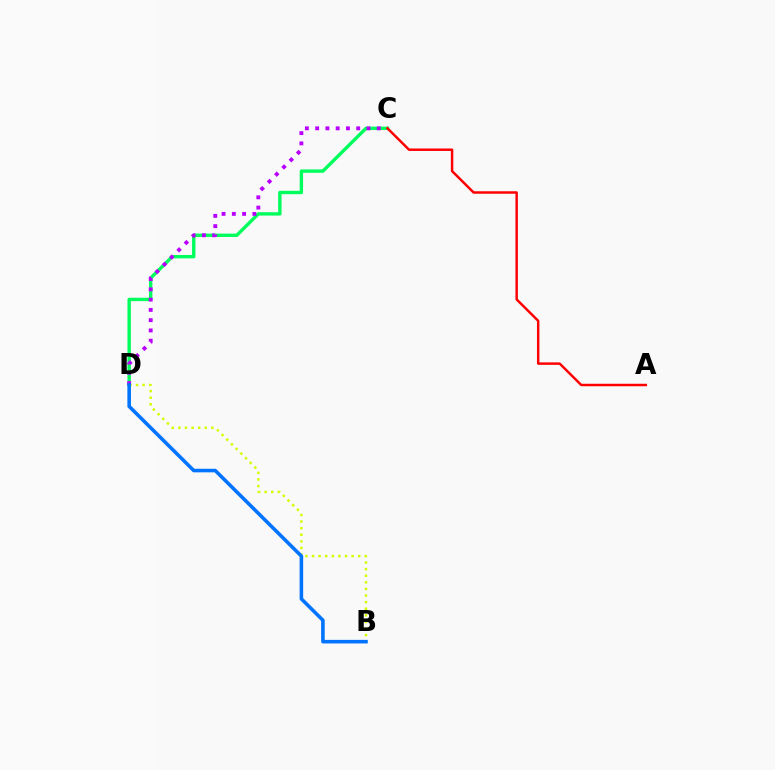{('B', 'D'): [{'color': '#d1ff00', 'line_style': 'dotted', 'thickness': 1.79}, {'color': '#0074ff', 'line_style': 'solid', 'thickness': 2.57}], ('C', 'D'): [{'color': '#00ff5c', 'line_style': 'solid', 'thickness': 2.44}, {'color': '#b900ff', 'line_style': 'dotted', 'thickness': 2.79}], ('A', 'C'): [{'color': '#ff0000', 'line_style': 'solid', 'thickness': 1.77}]}